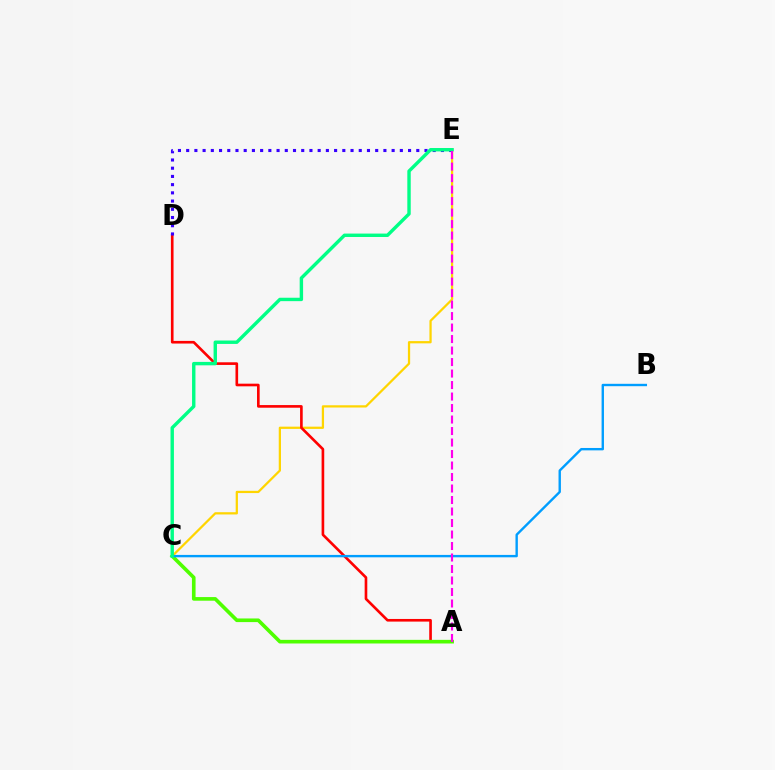{('C', 'E'): [{'color': '#ffd500', 'line_style': 'solid', 'thickness': 1.62}, {'color': '#00ff86', 'line_style': 'solid', 'thickness': 2.45}], ('A', 'D'): [{'color': '#ff0000', 'line_style': 'solid', 'thickness': 1.9}], ('A', 'C'): [{'color': '#4fff00', 'line_style': 'solid', 'thickness': 2.62}], ('D', 'E'): [{'color': '#3700ff', 'line_style': 'dotted', 'thickness': 2.23}], ('B', 'C'): [{'color': '#009eff', 'line_style': 'solid', 'thickness': 1.72}], ('A', 'E'): [{'color': '#ff00ed', 'line_style': 'dashed', 'thickness': 1.56}]}